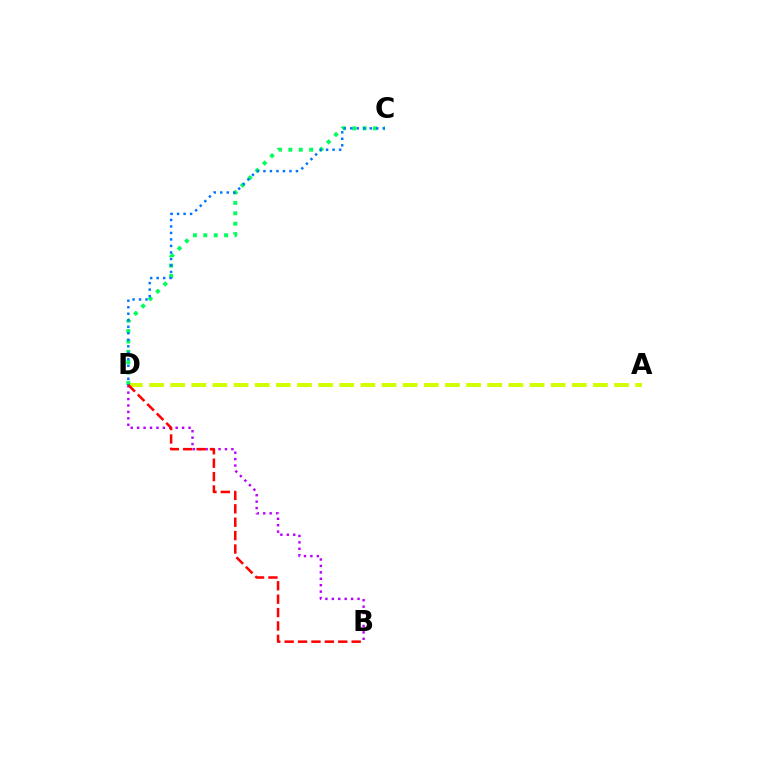{('A', 'D'): [{'color': '#d1ff00', 'line_style': 'dashed', 'thickness': 2.87}], ('C', 'D'): [{'color': '#00ff5c', 'line_style': 'dotted', 'thickness': 2.82}, {'color': '#0074ff', 'line_style': 'dotted', 'thickness': 1.77}], ('B', 'D'): [{'color': '#b900ff', 'line_style': 'dotted', 'thickness': 1.75}, {'color': '#ff0000', 'line_style': 'dashed', 'thickness': 1.82}]}